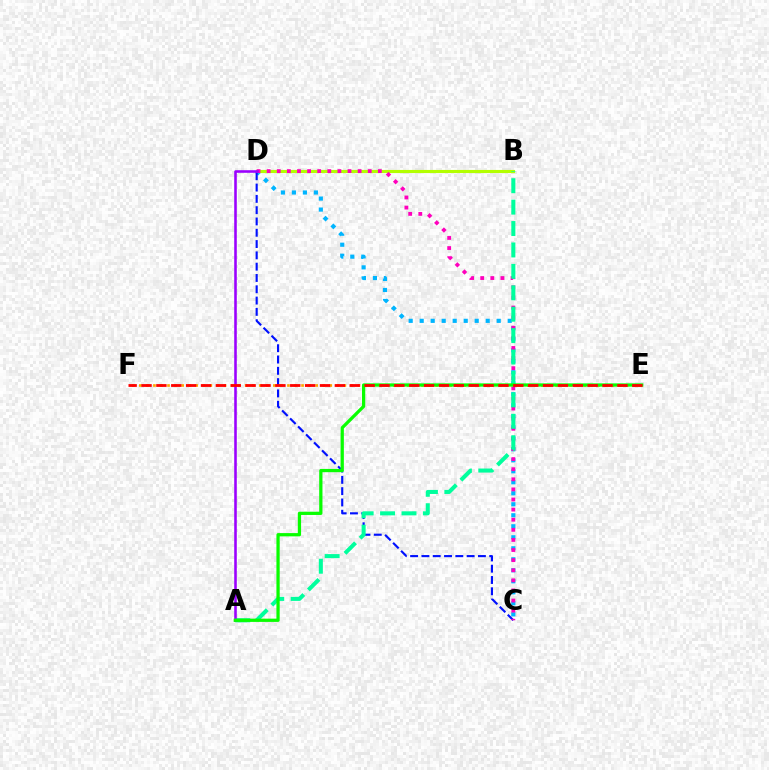{('E', 'F'): [{'color': '#ffa500', 'line_style': 'dotted', 'thickness': 1.92}, {'color': '#ff0000', 'line_style': 'dashed', 'thickness': 2.02}], ('C', 'D'): [{'color': '#00b5ff', 'line_style': 'dotted', 'thickness': 2.99}, {'color': '#0010ff', 'line_style': 'dashed', 'thickness': 1.54}, {'color': '#ff00bd', 'line_style': 'dotted', 'thickness': 2.75}], ('B', 'D'): [{'color': '#b3ff00', 'line_style': 'solid', 'thickness': 2.25}], ('A', 'B'): [{'color': '#00ff9d', 'line_style': 'dashed', 'thickness': 2.91}], ('A', 'D'): [{'color': '#9b00ff', 'line_style': 'solid', 'thickness': 1.86}], ('A', 'E'): [{'color': '#08ff00', 'line_style': 'solid', 'thickness': 2.35}]}